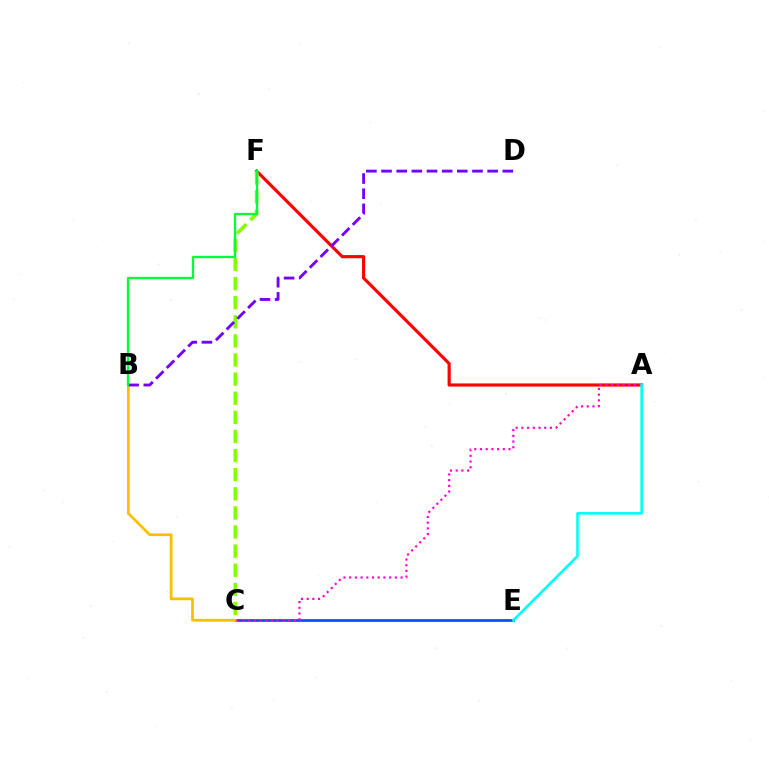{('C', 'E'): [{'color': '#004bff', 'line_style': 'solid', 'thickness': 1.92}], ('A', 'F'): [{'color': '#ff0000', 'line_style': 'solid', 'thickness': 2.27}], ('B', 'C'): [{'color': '#ffbd00', 'line_style': 'solid', 'thickness': 1.98}], ('C', 'F'): [{'color': '#84ff00', 'line_style': 'dashed', 'thickness': 2.6}], ('B', 'D'): [{'color': '#7200ff', 'line_style': 'dashed', 'thickness': 2.06}], ('A', 'C'): [{'color': '#ff00cf', 'line_style': 'dotted', 'thickness': 1.55}], ('A', 'E'): [{'color': '#00fff6', 'line_style': 'solid', 'thickness': 1.86}], ('B', 'F'): [{'color': '#00ff39', 'line_style': 'solid', 'thickness': 1.66}]}